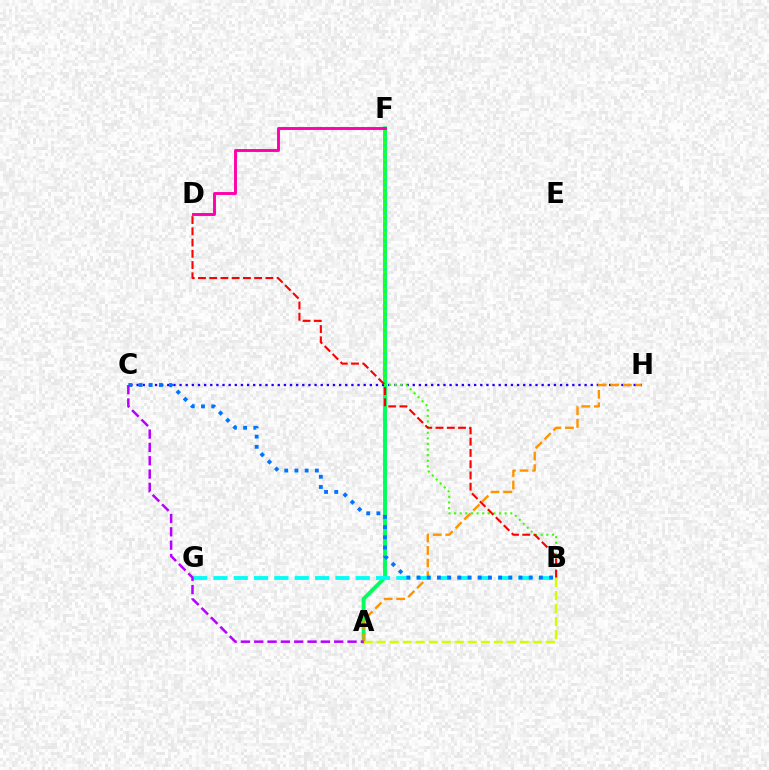{('A', 'F'): [{'color': '#00ff5c', 'line_style': 'solid', 'thickness': 2.8}], ('A', 'B'): [{'color': '#d1ff00', 'line_style': 'dashed', 'thickness': 1.77}], ('C', 'H'): [{'color': '#2500ff', 'line_style': 'dotted', 'thickness': 1.67}], ('A', 'H'): [{'color': '#ff9400', 'line_style': 'dashed', 'thickness': 1.71}], ('B', 'G'): [{'color': '#00fff6', 'line_style': 'dashed', 'thickness': 2.76}], ('B', 'F'): [{'color': '#3dff00', 'line_style': 'dotted', 'thickness': 1.53}], ('B', 'C'): [{'color': '#0074ff', 'line_style': 'dotted', 'thickness': 2.77}], ('D', 'F'): [{'color': '#ff00ac', 'line_style': 'solid', 'thickness': 2.1}], ('B', 'D'): [{'color': '#ff0000', 'line_style': 'dashed', 'thickness': 1.53}], ('A', 'C'): [{'color': '#b900ff', 'line_style': 'dashed', 'thickness': 1.81}]}